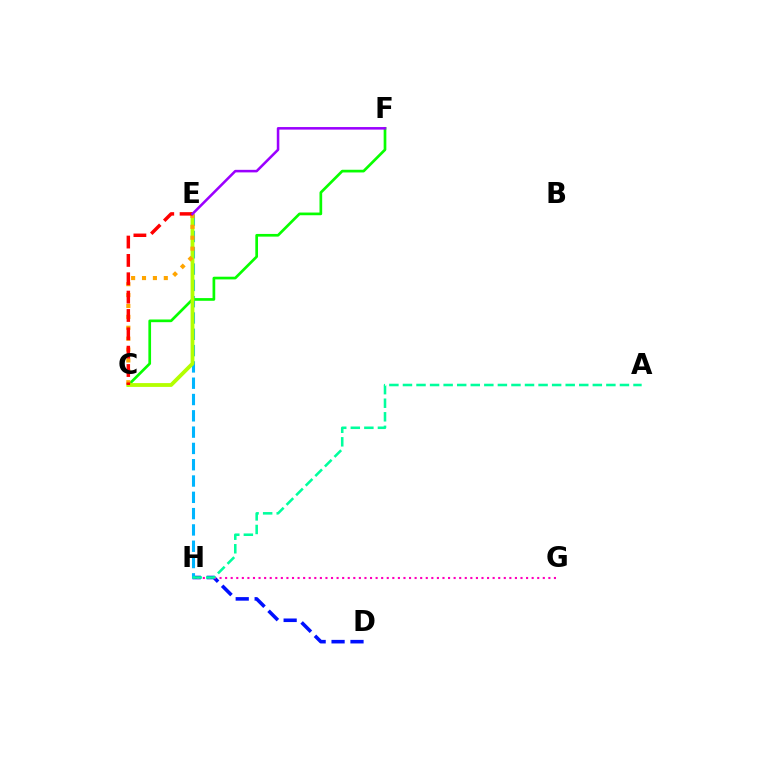{('D', 'H'): [{'color': '#0010ff', 'line_style': 'dashed', 'thickness': 2.57}], ('E', 'H'): [{'color': '#00b5ff', 'line_style': 'dashed', 'thickness': 2.21}], ('C', 'F'): [{'color': '#08ff00', 'line_style': 'solid', 'thickness': 1.94}], ('C', 'E'): [{'color': '#b3ff00', 'line_style': 'solid', 'thickness': 2.75}, {'color': '#ffa500', 'line_style': 'dotted', 'thickness': 2.96}, {'color': '#ff0000', 'line_style': 'dashed', 'thickness': 2.49}], ('G', 'H'): [{'color': '#ff00bd', 'line_style': 'dotted', 'thickness': 1.51}], ('A', 'H'): [{'color': '#00ff9d', 'line_style': 'dashed', 'thickness': 1.84}], ('E', 'F'): [{'color': '#9b00ff', 'line_style': 'solid', 'thickness': 1.83}]}